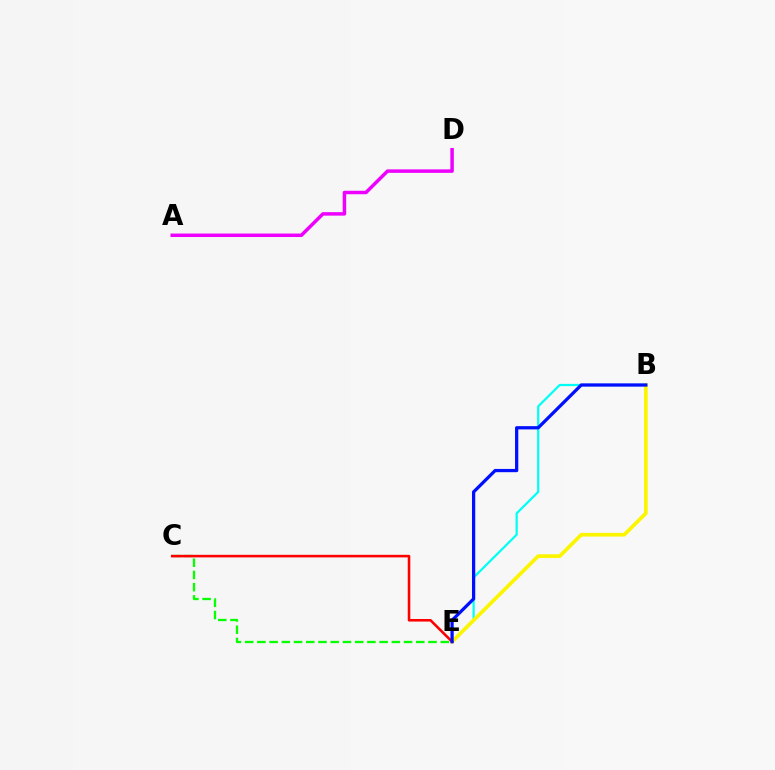{('B', 'E'): [{'color': '#00fff6', 'line_style': 'solid', 'thickness': 1.6}, {'color': '#fcf500', 'line_style': 'solid', 'thickness': 2.65}, {'color': '#0010ff', 'line_style': 'solid', 'thickness': 2.34}], ('A', 'D'): [{'color': '#ee00ff', 'line_style': 'solid', 'thickness': 2.51}], ('C', 'E'): [{'color': '#08ff00', 'line_style': 'dashed', 'thickness': 1.66}, {'color': '#ff0000', 'line_style': 'solid', 'thickness': 1.85}]}